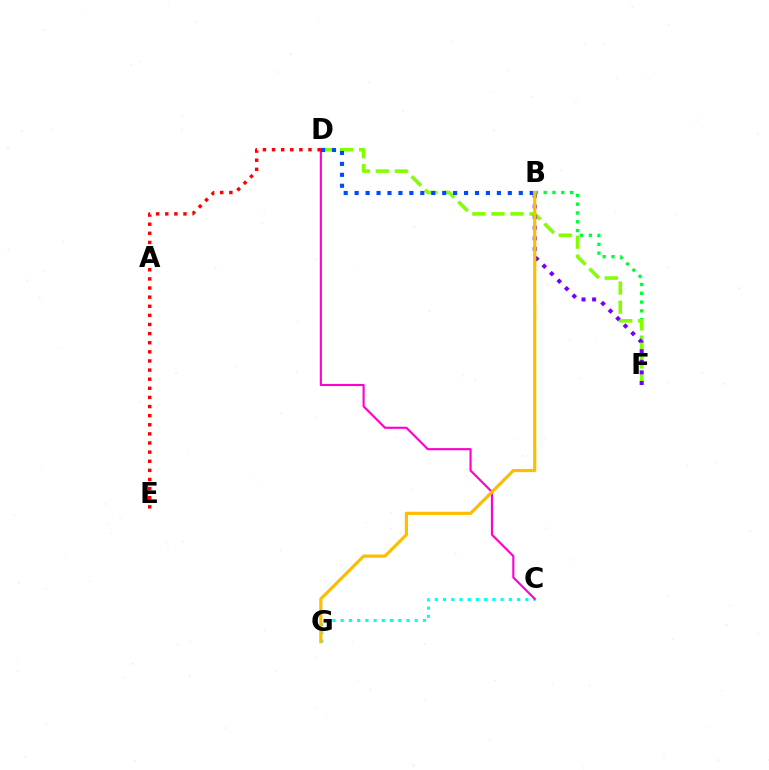{('B', 'F'): [{'color': '#00ff39', 'line_style': 'dotted', 'thickness': 2.39}, {'color': '#7200ff', 'line_style': 'dotted', 'thickness': 2.88}], ('C', 'G'): [{'color': '#00fff6', 'line_style': 'dotted', 'thickness': 2.23}], ('C', 'D'): [{'color': '#ff00cf', 'line_style': 'solid', 'thickness': 1.53}], ('D', 'F'): [{'color': '#84ff00', 'line_style': 'dashed', 'thickness': 2.59}], ('B', 'D'): [{'color': '#004bff', 'line_style': 'dotted', 'thickness': 2.97}], ('D', 'E'): [{'color': '#ff0000', 'line_style': 'dotted', 'thickness': 2.48}], ('B', 'G'): [{'color': '#ffbd00', 'line_style': 'solid', 'thickness': 2.29}]}